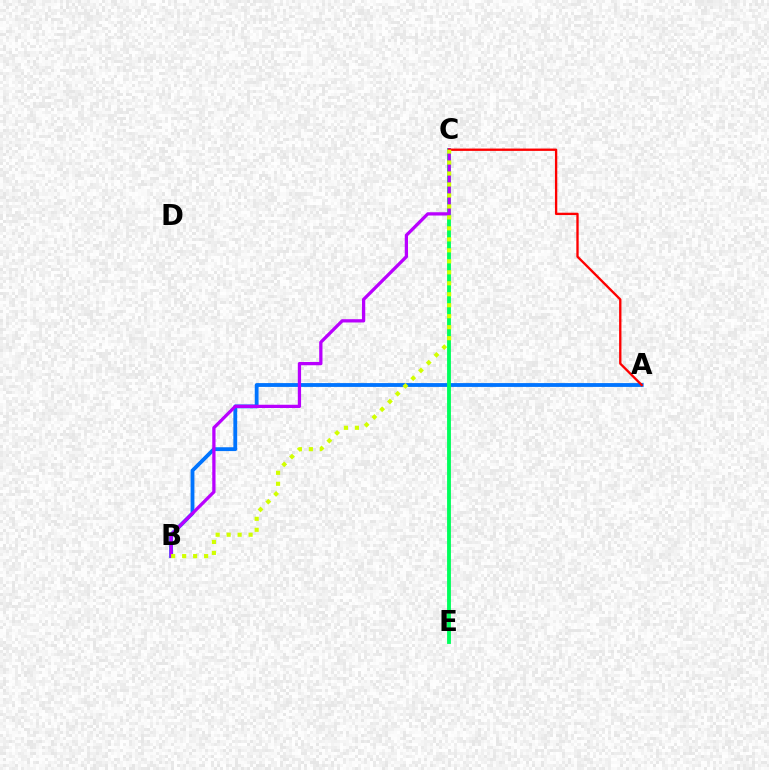{('A', 'B'): [{'color': '#0074ff', 'line_style': 'solid', 'thickness': 2.75}], ('C', 'E'): [{'color': '#00ff5c', 'line_style': 'solid', 'thickness': 2.77}], ('B', 'C'): [{'color': '#b900ff', 'line_style': 'solid', 'thickness': 2.36}, {'color': '#d1ff00', 'line_style': 'dotted', 'thickness': 2.98}], ('A', 'C'): [{'color': '#ff0000', 'line_style': 'solid', 'thickness': 1.68}]}